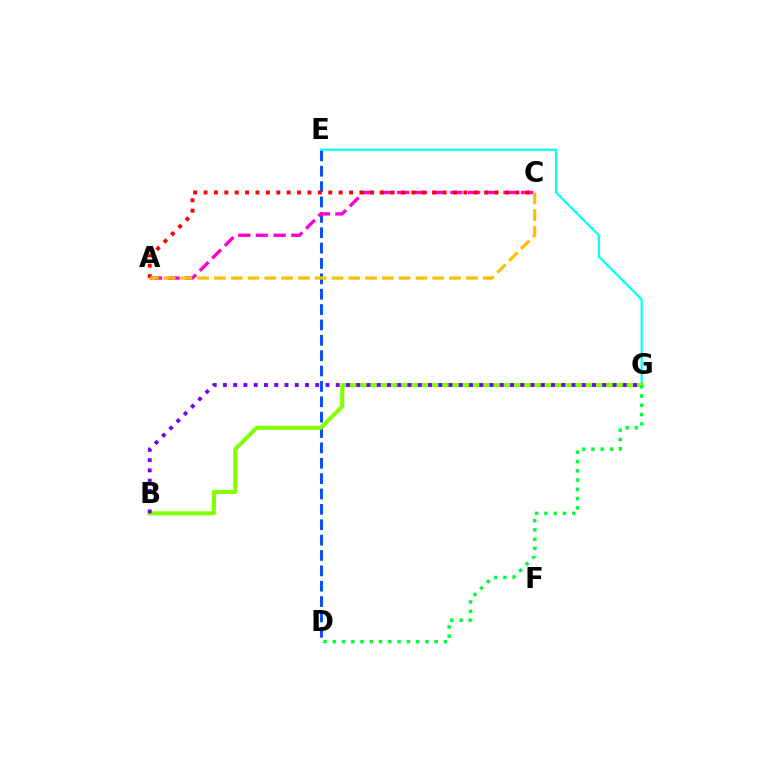{('D', 'E'): [{'color': '#004bff', 'line_style': 'dashed', 'thickness': 2.09}], ('E', 'G'): [{'color': '#00fff6', 'line_style': 'solid', 'thickness': 1.58}], ('A', 'C'): [{'color': '#ff00cf', 'line_style': 'dashed', 'thickness': 2.4}, {'color': '#ff0000', 'line_style': 'dotted', 'thickness': 2.82}, {'color': '#ffbd00', 'line_style': 'dashed', 'thickness': 2.28}], ('B', 'G'): [{'color': '#84ff00', 'line_style': 'solid', 'thickness': 2.93}, {'color': '#7200ff', 'line_style': 'dotted', 'thickness': 2.79}], ('D', 'G'): [{'color': '#00ff39', 'line_style': 'dotted', 'thickness': 2.52}]}